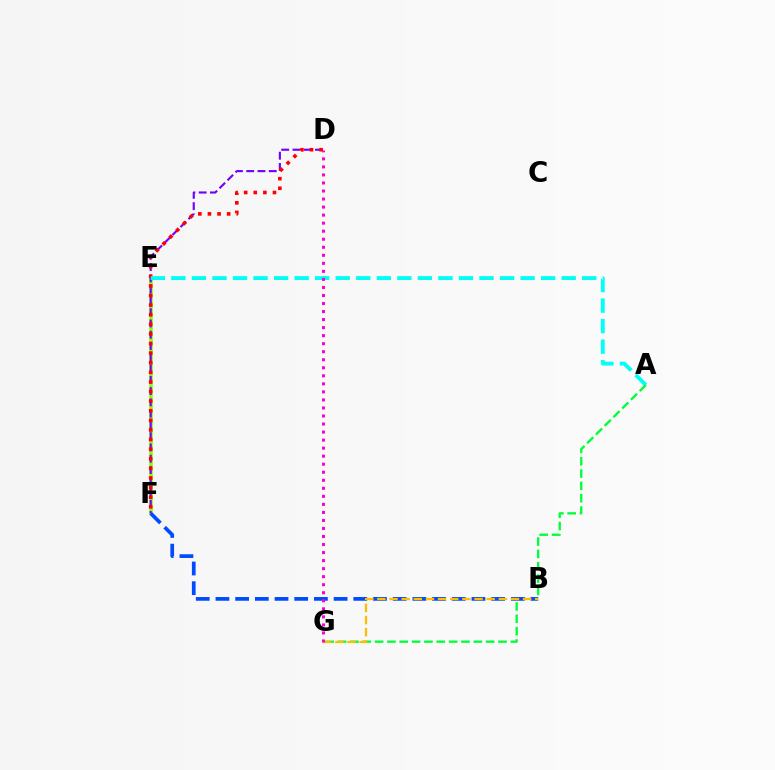{('E', 'F'): [{'color': '#84ff00', 'line_style': 'solid', 'thickness': 2.52}], ('D', 'F'): [{'color': '#7200ff', 'line_style': 'dashed', 'thickness': 1.53}, {'color': '#ff0000', 'line_style': 'dotted', 'thickness': 2.61}], ('A', 'E'): [{'color': '#00fff6', 'line_style': 'dashed', 'thickness': 2.79}], ('A', 'G'): [{'color': '#00ff39', 'line_style': 'dashed', 'thickness': 1.68}], ('B', 'F'): [{'color': '#004bff', 'line_style': 'dashed', 'thickness': 2.68}], ('B', 'G'): [{'color': '#ffbd00', 'line_style': 'dashed', 'thickness': 1.65}], ('D', 'G'): [{'color': '#ff00cf', 'line_style': 'dotted', 'thickness': 2.18}]}